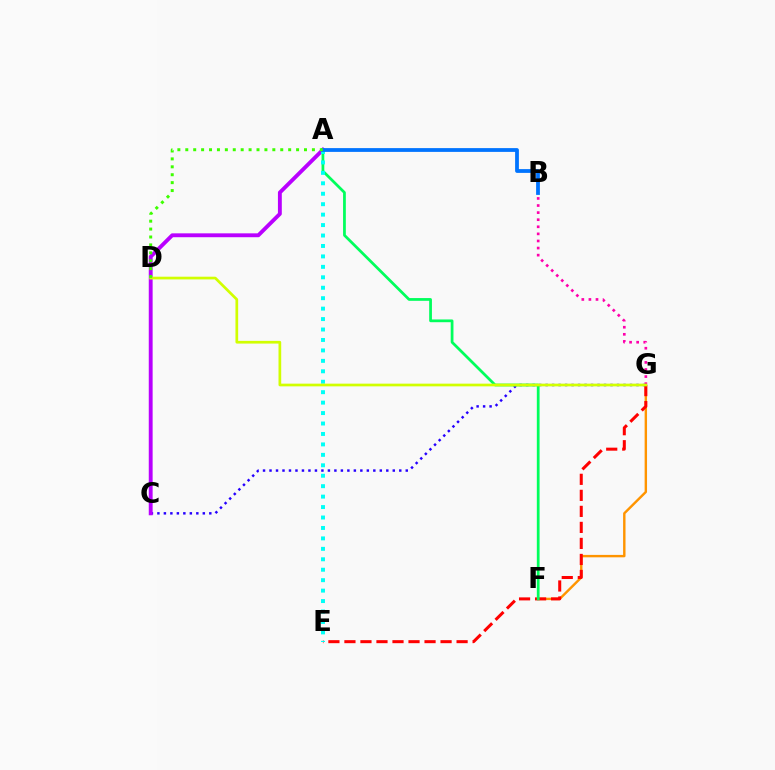{('F', 'G'): [{'color': '#ff9400', 'line_style': 'solid', 'thickness': 1.74}], ('E', 'G'): [{'color': '#ff0000', 'line_style': 'dashed', 'thickness': 2.18}], ('C', 'G'): [{'color': '#2500ff', 'line_style': 'dotted', 'thickness': 1.76}], ('A', 'F'): [{'color': '#00ff5c', 'line_style': 'solid', 'thickness': 1.98}], ('A', 'C'): [{'color': '#b900ff', 'line_style': 'solid', 'thickness': 2.79}], ('B', 'G'): [{'color': '#ff00ac', 'line_style': 'dotted', 'thickness': 1.93}], ('A', 'E'): [{'color': '#00fff6', 'line_style': 'dotted', 'thickness': 2.84}], ('D', 'G'): [{'color': '#d1ff00', 'line_style': 'solid', 'thickness': 1.95}], ('A', 'B'): [{'color': '#0074ff', 'line_style': 'solid', 'thickness': 2.72}], ('A', 'D'): [{'color': '#3dff00', 'line_style': 'dotted', 'thickness': 2.15}]}